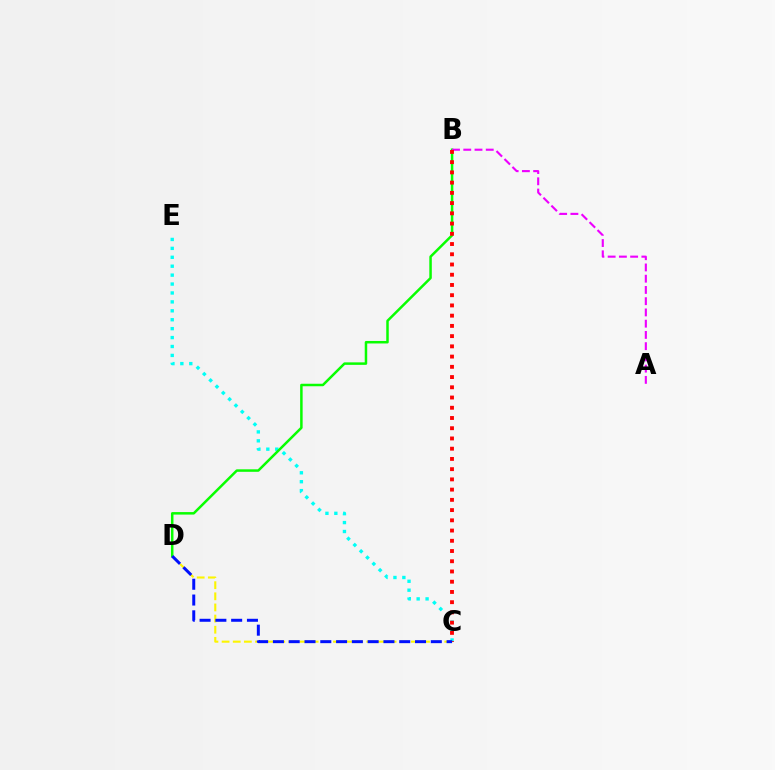{('C', 'E'): [{'color': '#00fff6', 'line_style': 'dotted', 'thickness': 2.42}], ('C', 'D'): [{'color': '#fcf500', 'line_style': 'dashed', 'thickness': 1.51}, {'color': '#0010ff', 'line_style': 'dashed', 'thickness': 2.14}], ('B', 'D'): [{'color': '#08ff00', 'line_style': 'solid', 'thickness': 1.8}], ('A', 'B'): [{'color': '#ee00ff', 'line_style': 'dashed', 'thickness': 1.53}], ('B', 'C'): [{'color': '#ff0000', 'line_style': 'dotted', 'thickness': 2.78}]}